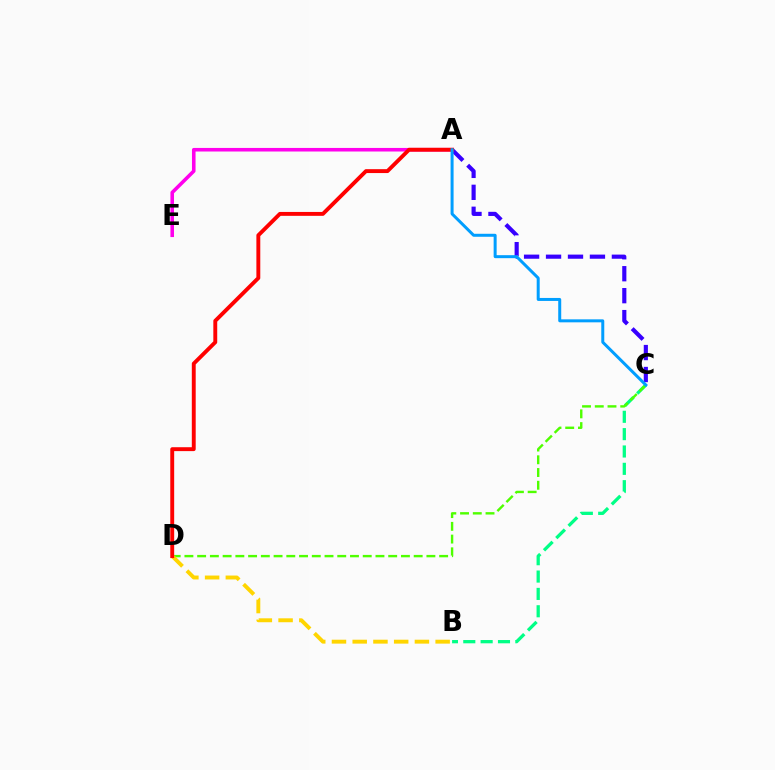{('B', 'C'): [{'color': '#00ff86', 'line_style': 'dashed', 'thickness': 2.36}], ('A', 'C'): [{'color': '#3700ff', 'line_style': 'dashed', 'thickness': 2.98}, {'color': '#009eff', 'line_style': 'solid', 'thickness': 2.15}], ('C', 'D'): [{'color': '#4fff00', 'line_style': 'dashed', 'thickness': 1.73}], ('B', 'D'): [{'color': '#ffd500', 'line_style': 'dashed', 'thickness': 2.82}], ('A', 'E'): [{'color': '#ff00ed', 'line_style': 'solid', 'thickness': 2.57}], ('A', 'D'): [{'color': '#ff0000', 'line_style': 'solid', 'thickness': 2.8}]}